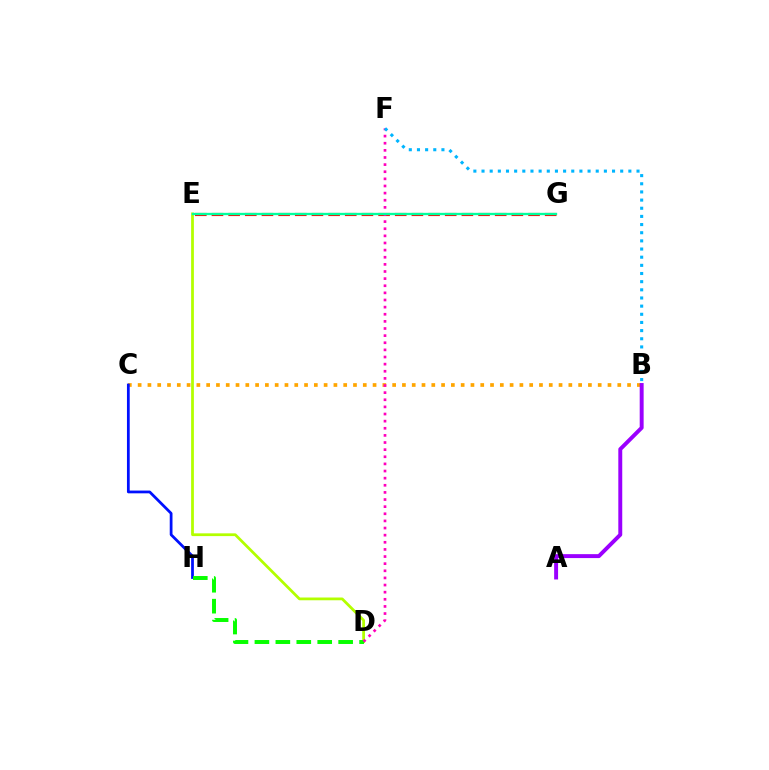{('B', 'C'): [{'color': '#ffa500', 'line_style': 'dotted', 'thickness': 2.66}], ('D', 'E'): [{'color': '#b3ff00', 'line_style': 'solid', 'thickness': 1.99}], ('A', 'B'): [{'color': '#9b00ff', 'line_style': 'solid', 'thickness': 2.83}], ('C', 'H'): [{'color': '#0010ff', 'line_style': 'solid', 'thickness': 1.99}], ('E', 'G'): [{'color': '#ff0000', 'line_style': 'dashed', 'thickness': 2.26}, {'color': '#00ff9d', 'line_style': 'solid', 'thickness': 1.67}], ('D', 'H'): [{'color': '#08ff00', 'line_style': 'dashed', 'thickness': 2.84}], ('D', 'F'): [{'color': '#ff00bd', 'line_style': 'dotted', 'thickness': 1.94}], ('B', 'F'): [{'color': '#00b5ff', 'line_style': 'dotted', 'thickness': 2.22}]}